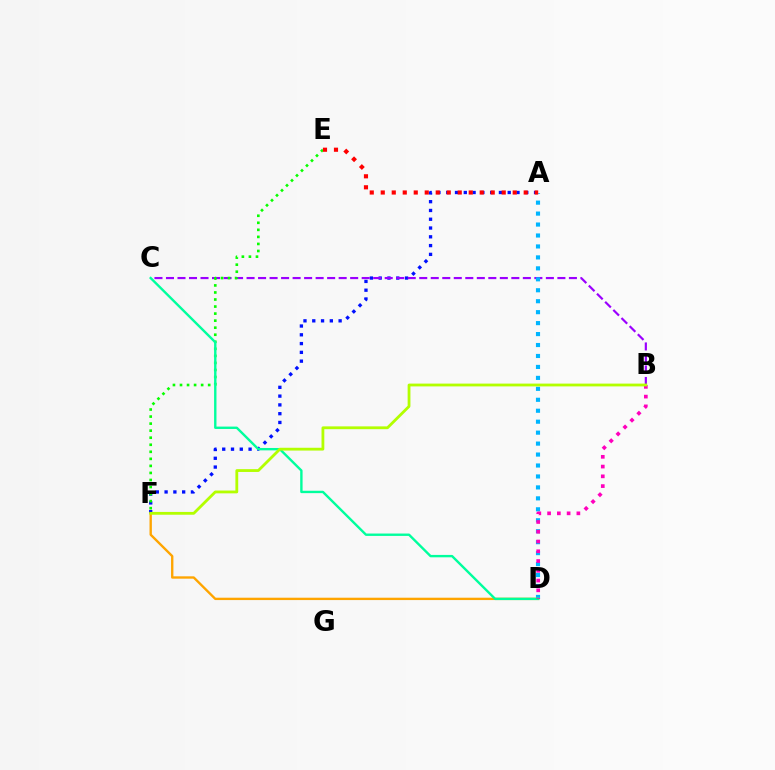{('A', 'F'): [{'color': '#0010ff', 'line_style': 'dotted', 'thickness': 2.39}], ('B', 'C'): [{'color': '#9b00ff', 'line_style': 'dashed', 'thickness': 1.56}], ('E', 'F'): [{'color': '#08ff00', 'line_style': 'dotted', 'thickness': 1.91}], ('A', 'D'): [{'color': '#00b5ff', 'line_style': 'dotted', 'thickness': 2.98}], ('D', 'F'): [{'color': '#ffa500', 'line_style': 'solid', 'thickness': 1.7}], ('C', 'D'): [{'color': '#00ff9d', 'line_style': 'solid', 'thickness': 1.72}], ('A', 'E'): [{'color': '#ff0000', 'line_style': 'dotted', 'thickness': 2.99}], ('B', 'D'): [{'color': '#ff00bd', 'line_style': 'dotted', 'thickness': 2.65}], ('B', 'F'): [{'color': '#b3ff00', 'line_style': 'solid', 'thickness': 2.02}]}